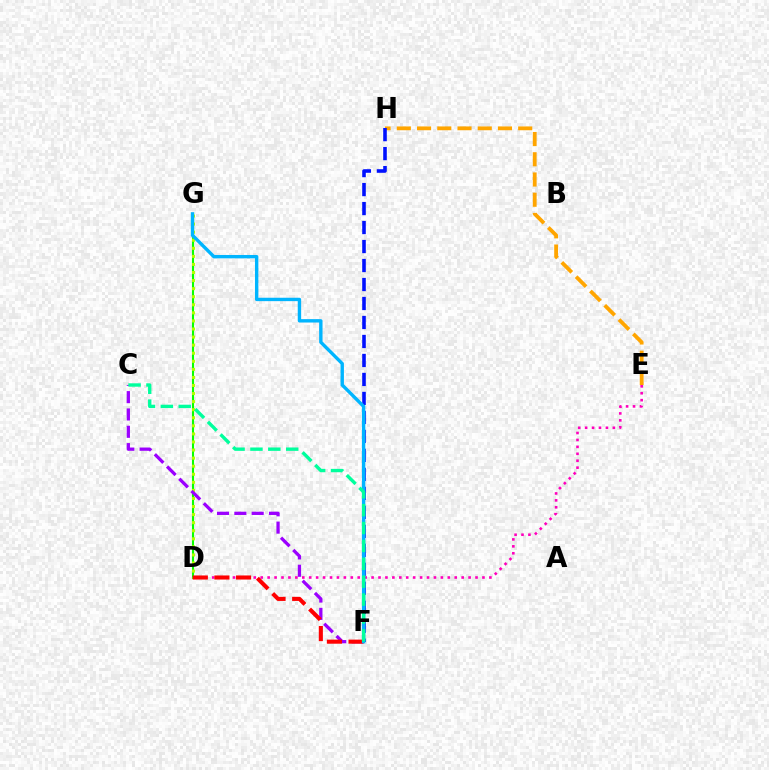{('D', 'E'): [{'color': '#ff00bd', 'line_style': 'dotted', 'thickness': 1.88}], ('E', 'H'): [{'color': '#ffa500', 'line_style': 'dashed', 'thickness': 2.75}], ('D', 'G'): [{'color': '#08ff00', 'line_style': 'solid', 'thickness': 1.5}, {'color': '#b3ff00', 'line_style': 'dotted', 'thickness': 2.19}], ('C', 'F'): [{'color': '#9b00ff', 'line_style': 'dashed', 'thickness': 2.35}, {'color': '#00ff9d', 'line_style': 'dashed', 'thickness': 2.43}], ('F', 'H'): [{'color': '#0010ff', 'line_style': 'dashed', 'thickness': 2.58}], ('D', 'F'): [{'color': '#ff0000', 'line_style': 'dashed', 'thickness': 2.94}], ('F', 'G'): [{'color': '#00b5ff', 'line_style': 'solid', 'thickness': 2.44}]}